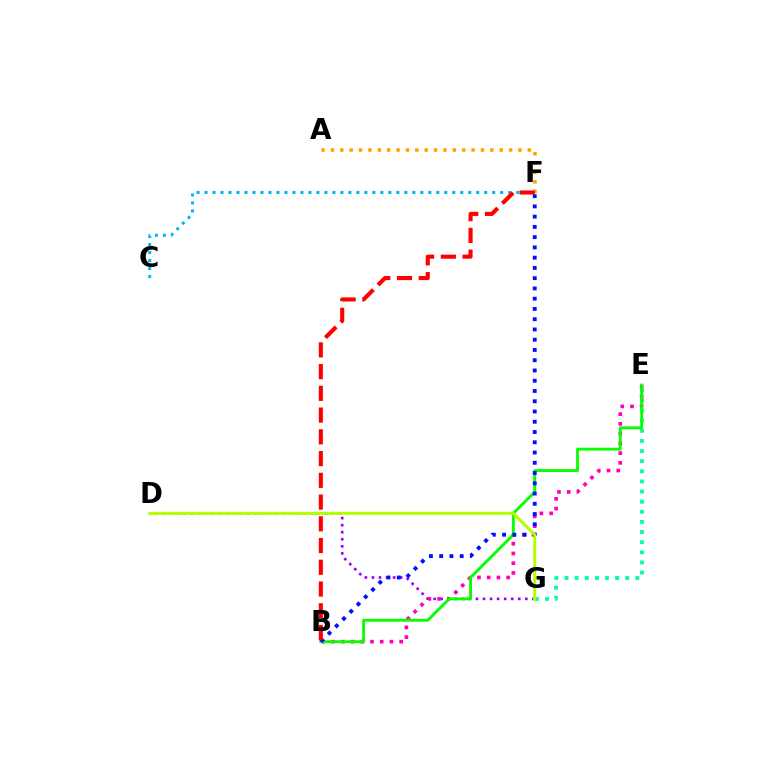{('D', 'G'): [{'color': '#9b00ff', 'line_style': 'dotted', 'thickness': 1.92}, {'color': '#b3ff00', 'line_style': 'solid', 'thickness': 2.16}], ('A', 'F'): [{'color': '#ffa500', 'line_style': 'dotted', 'thickness': 2.55}], ('E', 'G'): [{'color': '#00ff9d', 'line_style': 'dotted', 'thickness': 2.75}], ('B', 'E'): [{'color': '#ff00bd', 'line_style': 'dotted', 'thickness': 2.65}, {'color': '#08ff00', 'line_style': 'solid', 'thickness': 2.05}], ('C', 'F'): [{'color': '#00b5ff', 'line_style': 'dotted', 'thickness': 2.17}], ('B', 'F'): [{'color': '#0010ff', 'line_style': 'dotted', 'thickness': 2.79}, {'color': '#ff0000', 'line_style': 'dashed', 'thickness': 2.95}]}